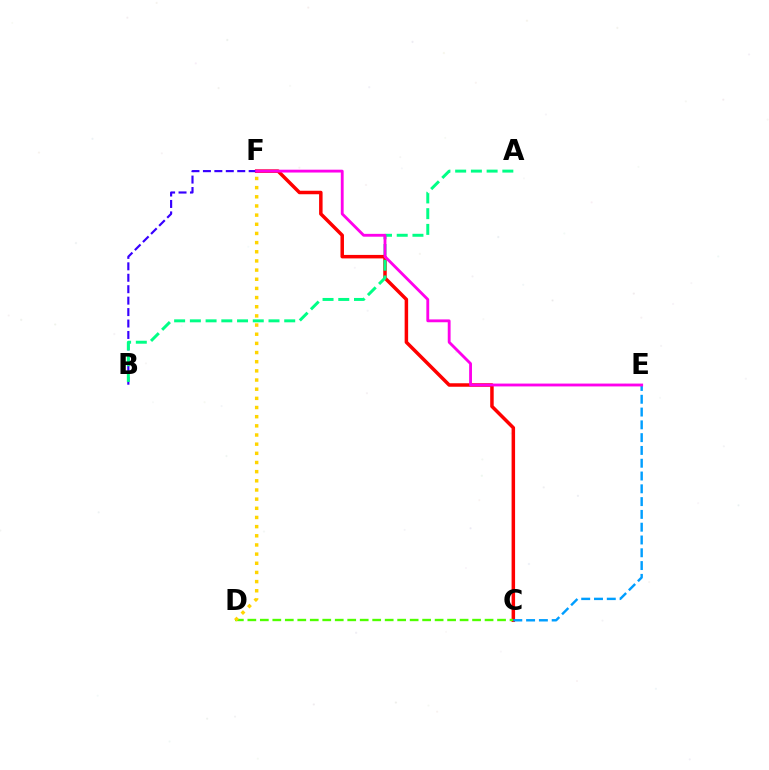{('C', 'F'): [{'color': '#ff0000', 'line_style': 'solid', 'thickness': 2.52}], ('C', 'E'): [{'color': '#009eff', 'line_style': 'dashed', 'thickness': 1.74}], ('B', 'F'): [{'color': '#3700ff', 'line_style': 'dashed', 'thickness': 1.55}], ('A', 'B'): [{'color': '#00ff86', 'line_style': 'dashed', 'thickness': 2.14}], ('E', 'F'): [{'color': '#ff00ed', 'line_style': 'solid', 'thickness': 2.05}], ('C', 'D'): [{'color': '#4fff00', 'line_style': 'dashed', 'thickness': 1.7}], ('D', 'F'): [{'color': '#ffd500', 'line_style': 'dotted', 'thickness': 2.49}]}